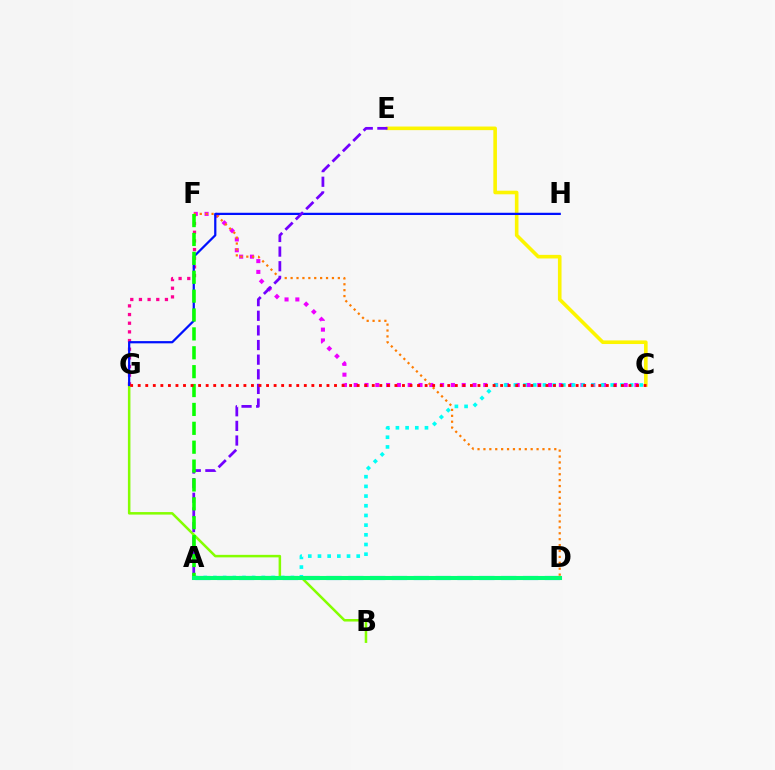{('C', 'F'): [{'color': '#ee00ff', 'line_style': 'dotted', 'thickness': 2.93}], ('B', 'G'): [{'color': '#84ff00', 'line_style': 'solid', 'thickness': 1.82}], ('F', 'G'): [{'color': '#ff0094', 'line_style': 'dotted', 'thickness': 2.35}], ('A', 'D'): [{'color': '#008cff', 'line_style': 'dashed', 'thickness': 2.97}, {'color': '#00ff74', 'line_style': 'solid', 'thickness': 2.94}], ('D', 'F'): [{'color': '#ff7c00', 'line_style': 'dotted', 'thickness': 1.6}], ('C', 'E'): [{'color': '#fcf500', 'line_style': 'solid', 'thickness': 2.59}], ('G', 'H'): [{'color': '#0010ff', 'line_style': 'solid', 'thickness': 1.61}], ('A', 'C'): [{'color': '#00fff6', 'line_style': 'dotted', 'thickness': 2.63}], ('A', 'E'): [{'color': '#7200ff', 'line_style': 'dashed', 'thickness': 1.99}], ('A', 'F'): [{'color': '#08ff00', 'line_style': 'dashed', 'thickness': 2.57}], ('C', 'G'): [{'color': '#ff0000', 'line_style': 'dotted', 'thickness': 2.05}]}